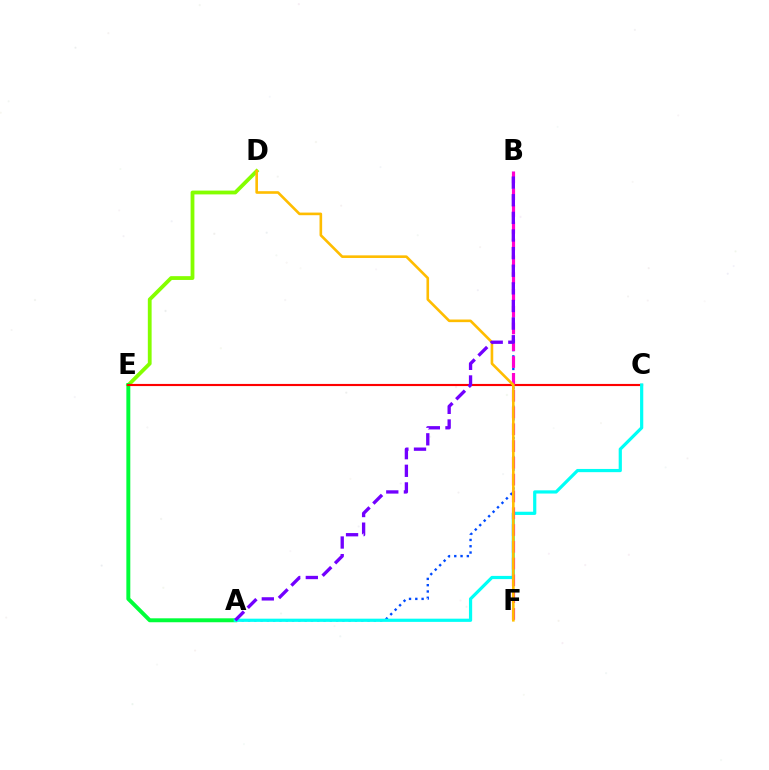{('A', 'B'): [{'color': '#004bff', 'line_style': 'dotted', 'thickness': 1.71}, {'color': '#7200ff', 'line_style': 'dashed', 'thickness': 2.39}], ('D', 'E'): [{'color': '#84ff00', 'line_style': 'solid', 'thickness': 2.73}], ('A', 'E'): [{'color': '#00ff39', 'line_style': 'solid', 'thickness': 2.84}], ('C', 'E'): [{'color': '#ff0000', 'line_style': 'solid', 'thickness': 1.54}], ('A', 'C'): [{'color': '#00fff6', 'line_style': 'solid', 'thickness': 2.31}], ('B', 'F'): [{'color': '#ff00cf', 'line_style': 'dashed', 'thickness': 2.28}], ('D', 'F'): [{'color': '#ffbd00', 'line_style': 'solid', 'thickness': 1.89}]}